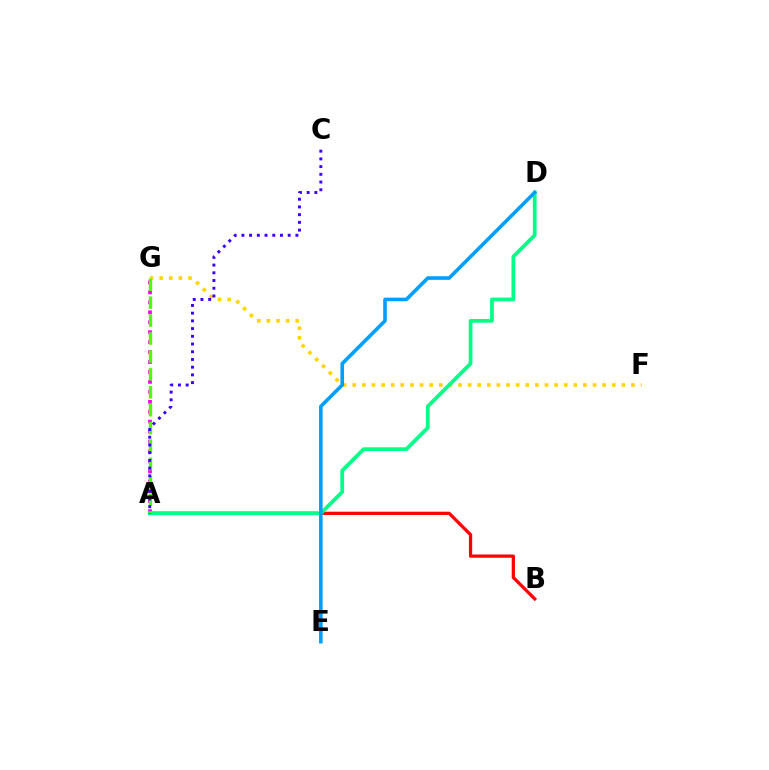{('A', 'B'): [{'color': '#ff0000', 'line_style': 'solid', 'thickness': 2.34}], ('A', 'G'): [{'color': '#ff00ed', 'line_style': 'dotted', 'thickness': 2.7}, {'color': '#4fff00', 'line_style': 'dashed', 'thickness': 2.43}], ('F', 'G'): [{'color': '#ffd500', 'line_style': 'dotted', 'thickness': 2.61}], ('A', 'D'): [{'color': '#00ff86', 'line_style': 'solid', 'thickness': 2.69}], ('D', 'E'): [{'color': '#009eff', 'line_style': 'solid', 'thickness': 2.59}], ('A', 'C'): [{'color': '#3700ff', 'line_style': 'dotted', 'thickness': 2.1}]}